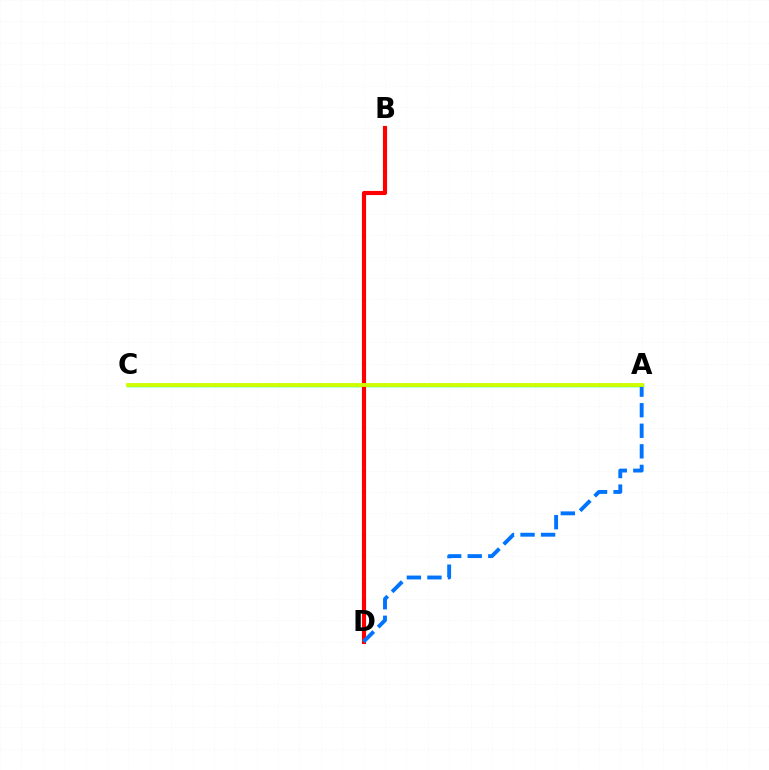{('A', 'C'): [{'color': '#00ff5c', 'line_style': 'solid', 'thickness': 2.51}, {'color': '#b900ff', 'line_style': 'dotted', 'thickness': 1.78}, {'color': '#d1ff00', 'line_style': 'solid', 'thickness': 2.76}], ('B', 'D'): [{'color': '#ff0000', 'line_style': 'solid', 'thickness': 2.98}], ('A', 'D'): [{'color': '#0074ff', 'line_style': 'dashed', 'thickness': 2.79}]}